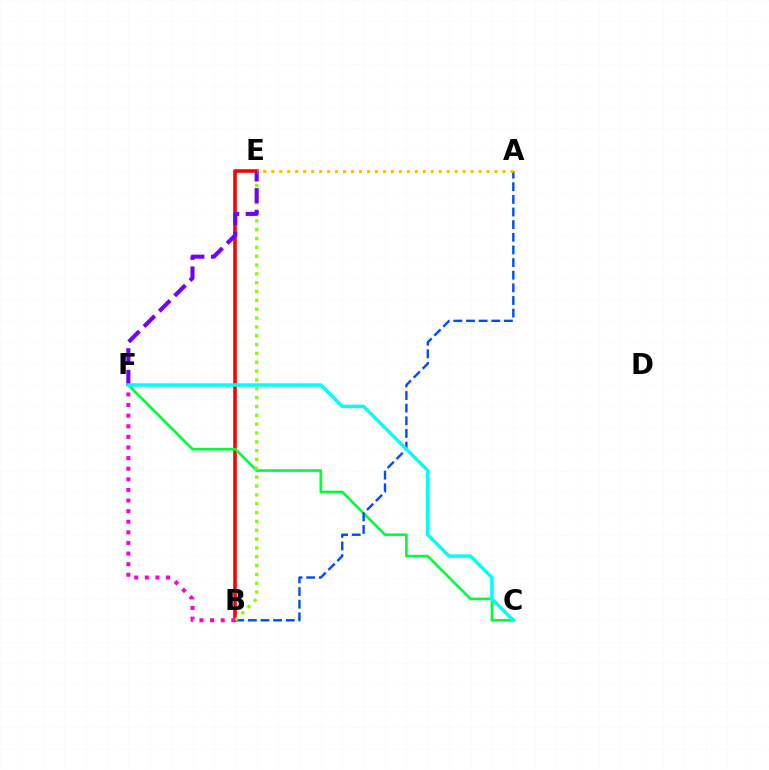{('B', 'E'): [{'color': '#ff0000', 'line_style': 'solid', 'thickness': 2.58}, {'color': '#84ff00', 'line_style': 'dotted', 'thickness': 2.4}], ('C', 'F'): [{'color': '#00ff39', 'line_style': 'solid', 'thickness': 1.92}, {'color': '#00fff6', 'line_style': 'solid', 'thickness': 2.5}], ('A', 'B'): [{'color': '#004bff', 'line_style': 'dashed', 'thickness': 1.72}], ('E', 'F'): [{'color': '#7200ff', 'line_style': 'dashed', 'thickness': 2.94}], ('B', 'F'): [{'color': '#ff00cf', 'line_style': 'dotted', 'thickness': 2.88}], ('A', 'E'): [{'color': '#ffbd00', 'line_style': 'dotted', 'thickness': 2.17}]}